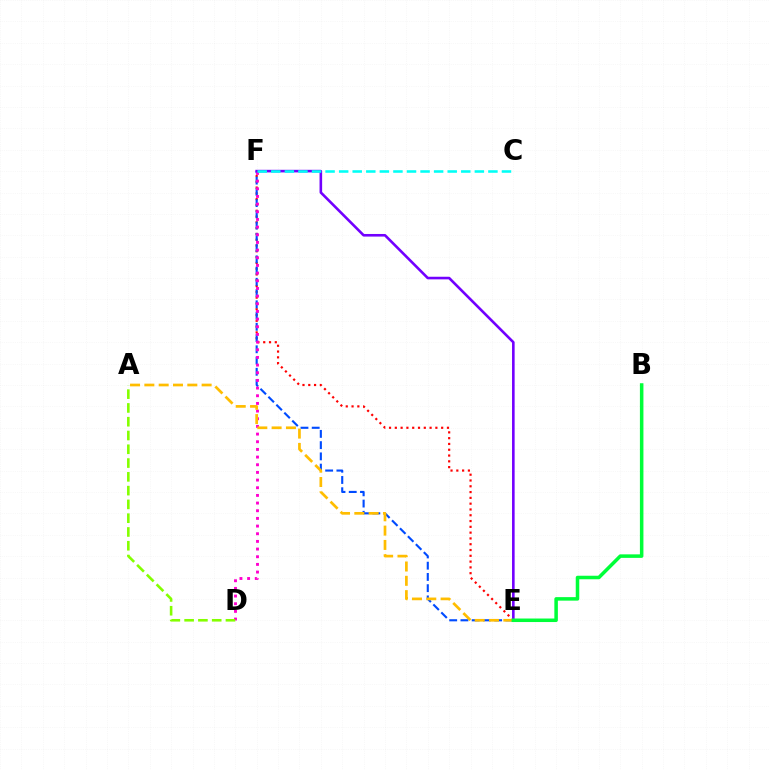{('E', 'F'): [{'color': '#ff0000', 'line_style': 'dotted', 'thickness': 1.57}, {'color': '#004bff', 'line_style': 'dashed', 'thickness': 1.53}, {'color': '#7200ff', 'line_style': 'solid', 'thickness': 1.88}], ('D', 'F'): [{'color': '#ff00cf', 'line_style': 'dotted', 'thickness': 2.08}], ('A', 'E'): [{'color': '#ffbd00', 'line_style': 'dashed', 'thickness': 1.95}], ('B', 'E'): [{'color': '#00ff39', 'line_style': 'solid', 'thickness': 2.54}], ('C', 'F'): [{'color': '#00fff6', 'line_style': 'dashed', 'thickness': 1.84}], ('A', 'D'): [{'color': '#84ff00', 'line_style': 'dashed', 'thickness': 1.87}]}